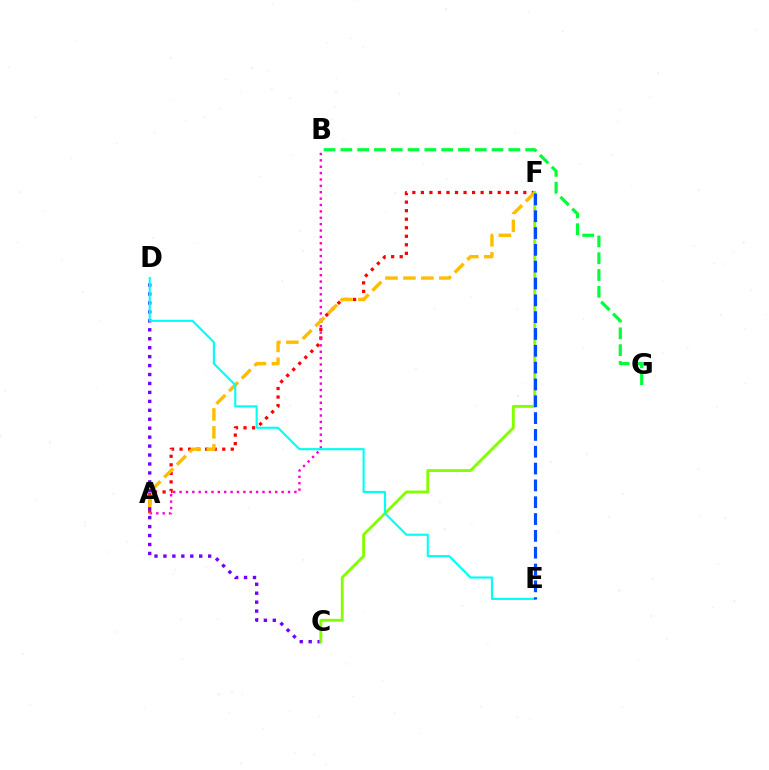{('A', 'F'): [{'color': '#ff0000', 'line_style': 'dotted', 'thickness': 2.32}, {'color': '#ffbd00', 'line_style': 'dashed', 'thickness': 2.44}], ('B', 'G'): [{'color': '#00ff39', 'line_style': 'dashed', 'thickness': 2.28}], ('C', 'D'): [{'color': '#7200ff', 'line_style': 'dotted', 'thickness': 2.43}], ('A', 'B'): [{'color': '#ff00cf', 'line_style': 'dotted', 'thickness': 1.73}], ('C', 'F'): [{'color': '#84ff00', 'line_style': 'solid', 'thickness': 2.07}], ('D', 'E'): [{'color': '#00fff6', 'line_style': 'solid', 'thickness': 1.53}], ('E', 'F'): [{'color': '#004bff', 'line_style': 'dashed', 'thickness': 2.29}]}